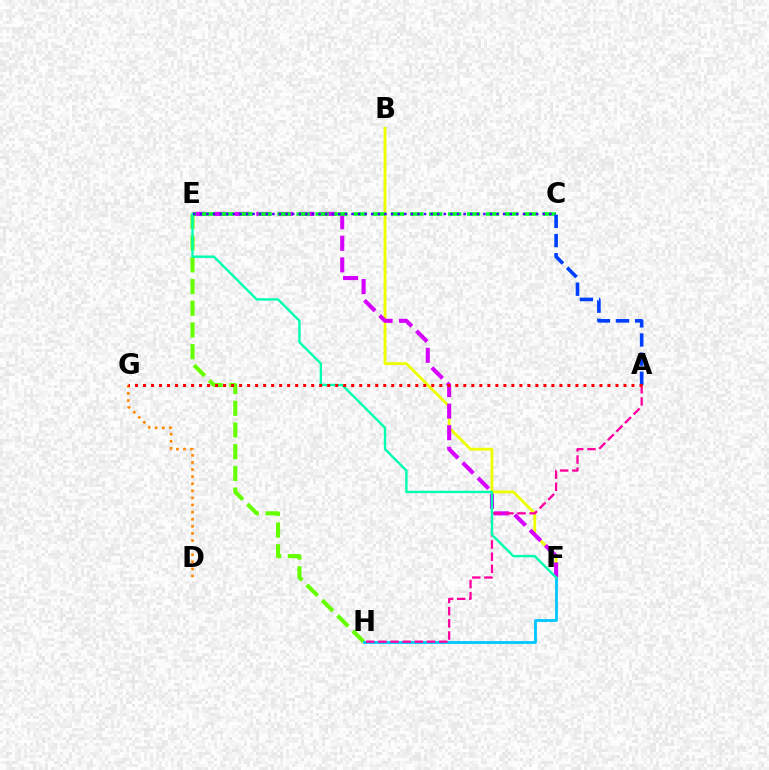{('E', 'H'): [{'color': '#66ff00', 'line_style': 'dashed', 'thickness': 2.95}], ('B', 'F'): [{'color': '#eeff00', 'line_style': 'solid', 'thickness': 2.01}], ('E', 'F'): [{'color': '#d600ff', 'line_style': 'dashed', 'thickness': 2.93}, {'color': '#00ffaf', 'line_style': 'solid', 'thickness': 1.71}], ('C', 'E'): [{'color': '#00ff27', 'line_style': 'dashed', 'thickness': 2.57}, {'color': '#4f00ff', 'line_style': 'dotted', 'thickness': 1.79}], ('D', 'G'): [{'color': '#ff8800', 'line_style': 'dotted', 'thickness': 1.93}], ('A', 'C'): [{'color': '#003fff', 'line_style': 'dashed', 'thickness': 2.6}], ('F', 'H'): [{'color': '#00c7ff', 'line_style': 'solid', 'thickness': 2.03}], ('A', 'H'): [{'color': '#ff00a0', 'line_style': 'dashed', 'thickness': 1.65}], ('A', 'G'): [{'color': '#ff0000', 'line_style': 'dotted', 'thickness': 2.18}]}